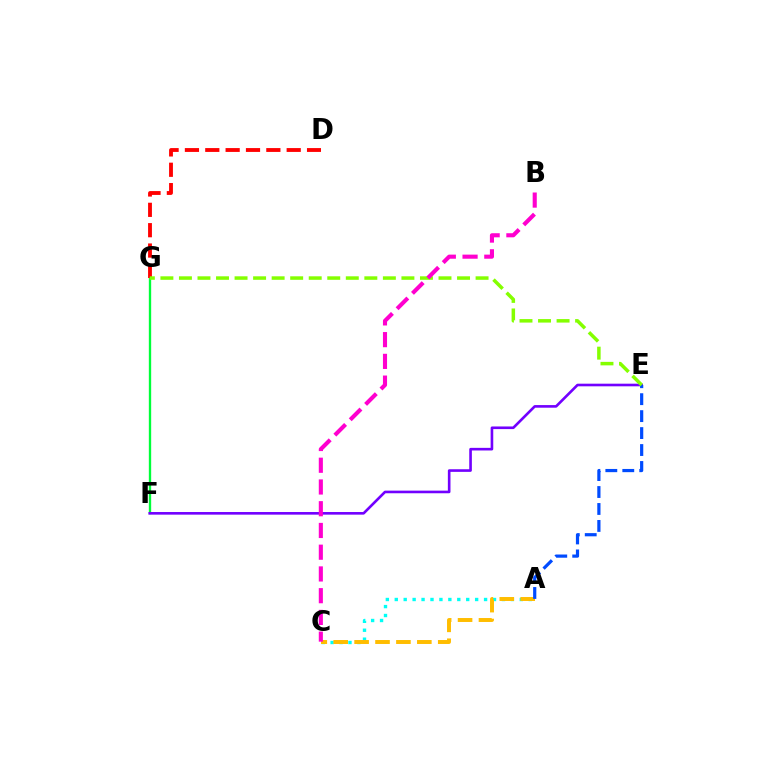{('F', 'G'): [{'color': '#00ff39', 'line_style': 'solid', 'thickness': 1.69}], ('D', 'G'): [{'color': '#ff0000', 'line_style': 'dashed', 'thickness': 2.77}], ('A', 'C'): [{'color': '#00fff6', 'line_style': 'dotted', 'thickness': 2.43}, {'color': '#ffbd00', 'line_style': 'dashed', 'thickness': 2.84}], ('E', 'F'): [{'color': '#7200ff', 'line_style': 'solid', 'thickness': 1.89}], ('A', 'E'): [{'color': '#004bff', 'line_style': 'dashed', 'thickness': 2.3}], ('E', 'G'): [{'color': '#84ff00', 'line_style': 'dashed', 'thickness': 2.52}], ('B', 'C'): [{'color': '#ff00cf', 'line_style': 'dashed', 'thickness': 2.95}]}